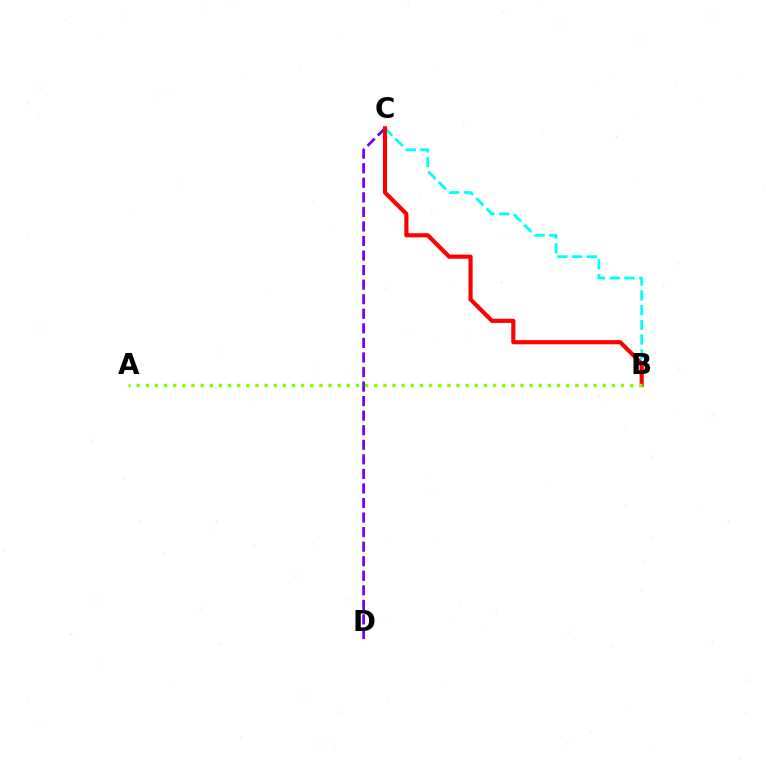{('C', 'D'): [{'color': '#7200ff', 'line_style': 'dashed', 'thickness': 1.98}], ('B', 'C'): [{'color': '#00fff6', 'line_style': 'dashed', 'thickness': 2.0}, {'color': '#ff0000', 'line_style': 'solid', 'thickness': 2.98}], ('A', 'B'): [{'color': '#84ff00', 'line_style': 'dotted', 'thickness': 2.48}]}